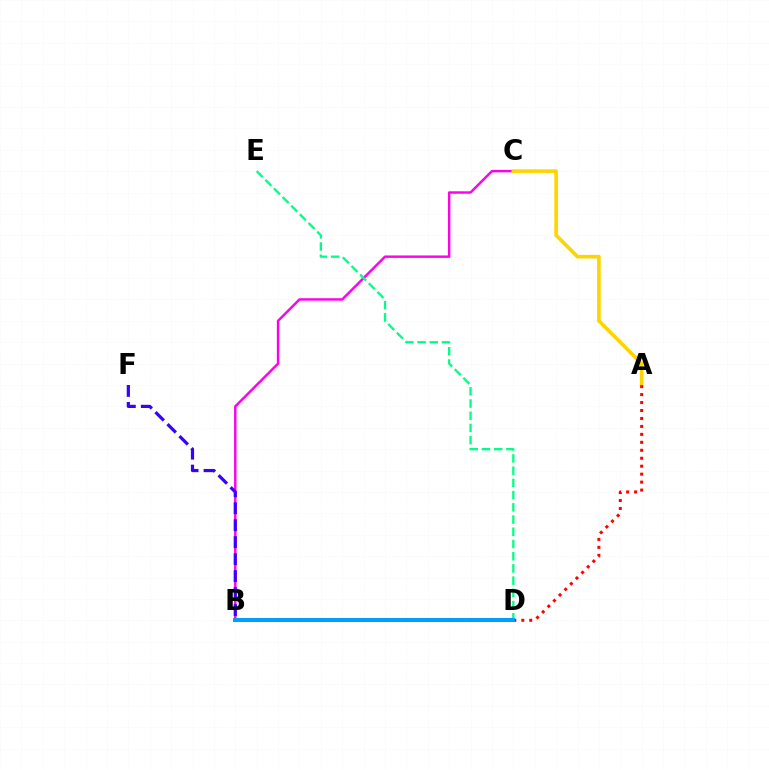{('B', 'C'): [{'color': '#ff00ed', 'line_style': 'solid', 'thickness': 1.76}], ('B', 'D'): [{'color': '#4fff00', 'line_style': 'solid', 'thickness': 1.98}, {'color': '#009eff', 'line_style': 'solid', 'thickness': 2.86}], ('D', 'E'): [{'color': '#00ff86', 'line_style': 'dashed', 'thickness': 1.66}], ('A', 'C'): [{'color': '#ffd500', 'line_style': 'solid', 'thickness': 2.63}], ('A', 'D'): [{'color': '#ff0000', 'line_style': 'dotted', 'thickness': 2.16}], ('B', 'F'): [{'color': '#3700ff', 'line_style': 'dashed', 'thickness': 2.31}]}